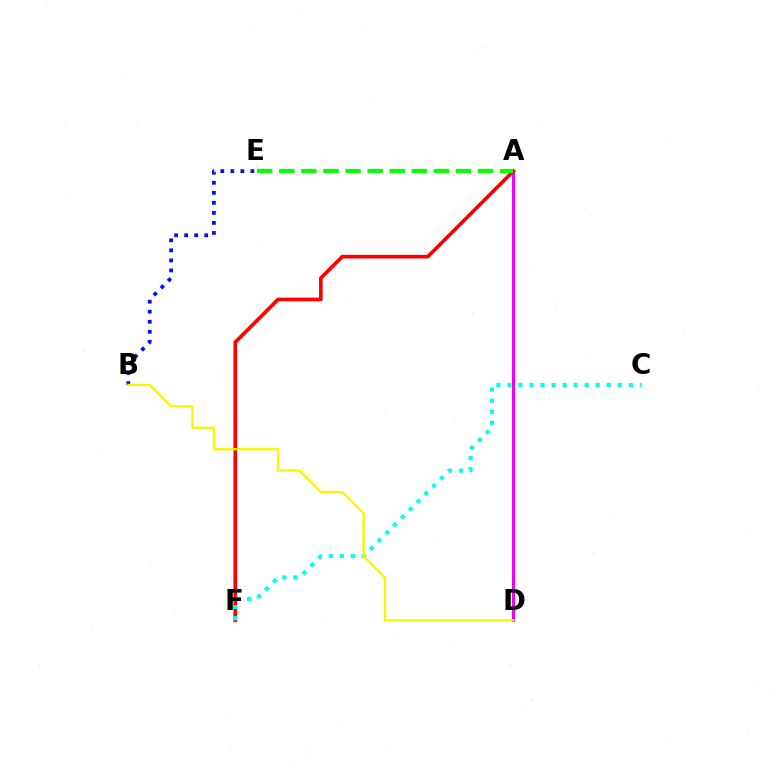{('A', 'D'): [{'color': '#ee00ff', 'line_style': 'solid', 'thickness': 2.23}], ('A', 'F'): [{'color': '#ff0000', 'line_style': 'solid', 'thickness': 2.64}], ('B', 'E'): [{'color': '#0010ff', 'line_style': 'dotted', 'thickness': 2.73}], ('C', 'F'): [{'color': '#00fff6', 'line_style': 'dotted', 'thickness': 3.0}], ('B', 'D'): [{'color': '#fcf500', 'line_style': 'solid', 'thickness': 1.66}], ('A', 'E'): [{'color': '#08ff00', 'line_style': 'dashed', 'thickness': 3.0}]}